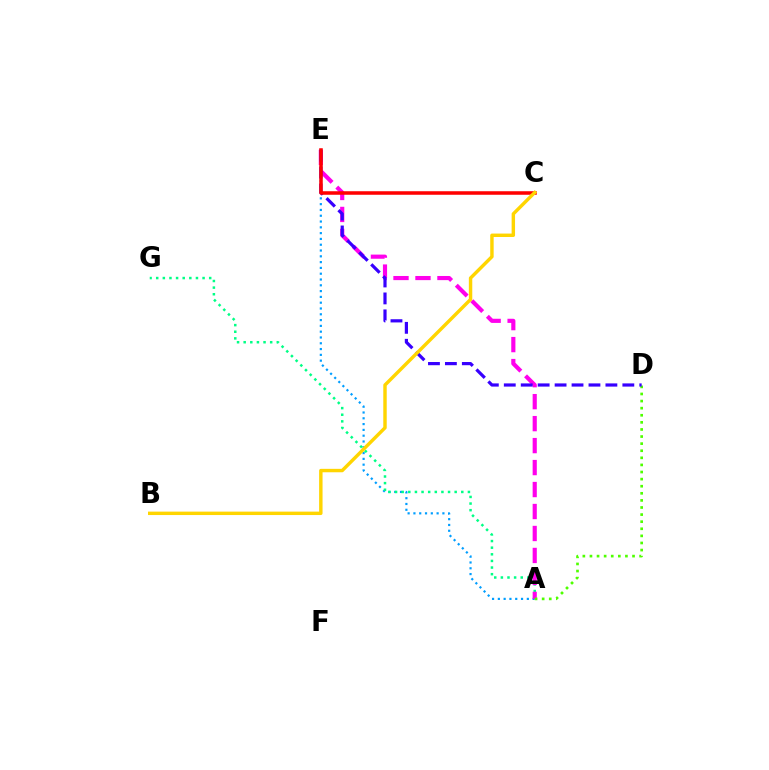{('A', 'E'): [{'color': '#009eff', 'line_style': 'dotted', 'thickness': 1.57}, {'color': '#ff00ed', 'line_style': 'dashed', 'thickness': 2.98}], ('A', 'G'): [{'color': '#00ff86', 'line_style': 'dotted', 'thickness': 1.8}], ('A', 'D'): [{'color': '#4fff00', 'line_style': 'dotted', 'thickness': 1.93}], ('D', 'E'): [{'color': '#3700ff', 'line_style': 'dashed', 'thickness': 2.3}], ('C', 'E'): [{'color': '#ff0000', 'line_style': 'solid', 'thickness': 2.54}], ('B', 'C'): [{'color': '#ffd500', 'line_style': 'solid', 'thickness': 2.47}]}